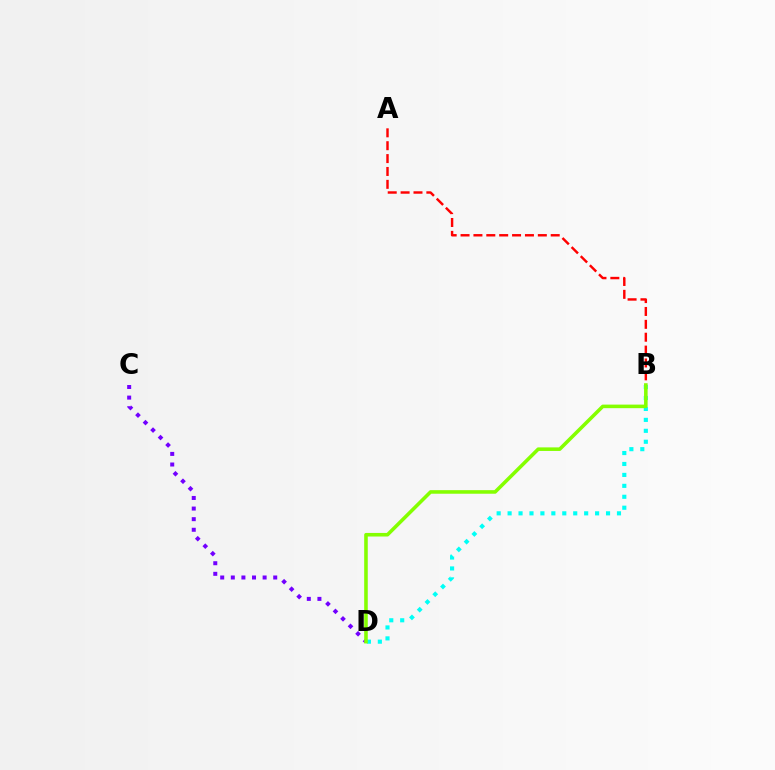{('C', 'D'): [{'color': '#7200ff', 'line_style': 'dotted', 'thickness': 2.88}], ('A', 'B'): [{'color': '#ff0000', 'line_style': 'dashed', 'thickness': 1.75}], ('B', 'D'): [{'color': '#00fff6', 'line_style': 'dotted', 'thickness': 2.97}, {'color': '#84ff00', 'line_style': 'solid', 'thickness': 2.57}]}